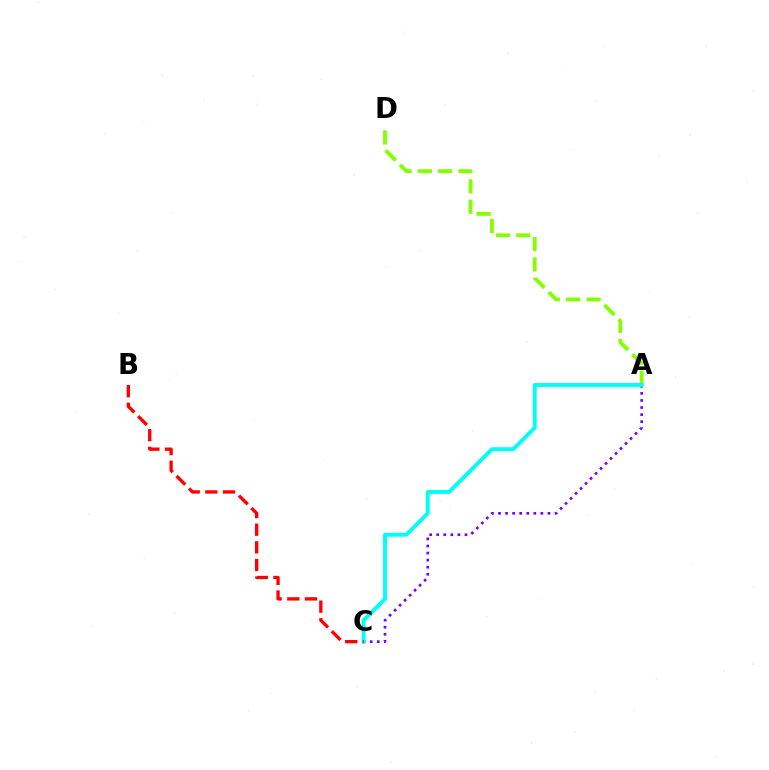{('A', 'C'): [{'color': '#7200ff', 'line_style': 'dotted', 'thickness': 1.92}, {'color': '#00fff6', 'line_style': 'solid', 'thickness': 2.82}], ('A', 'D'): [{'color': '#84ff00', 'line_style': 'dashed', 'thickness': 2.76}], ('B', 'C'): [{'color': '#ff0000', 'line_style': 'dashed', 'thickness': 2.4}]}